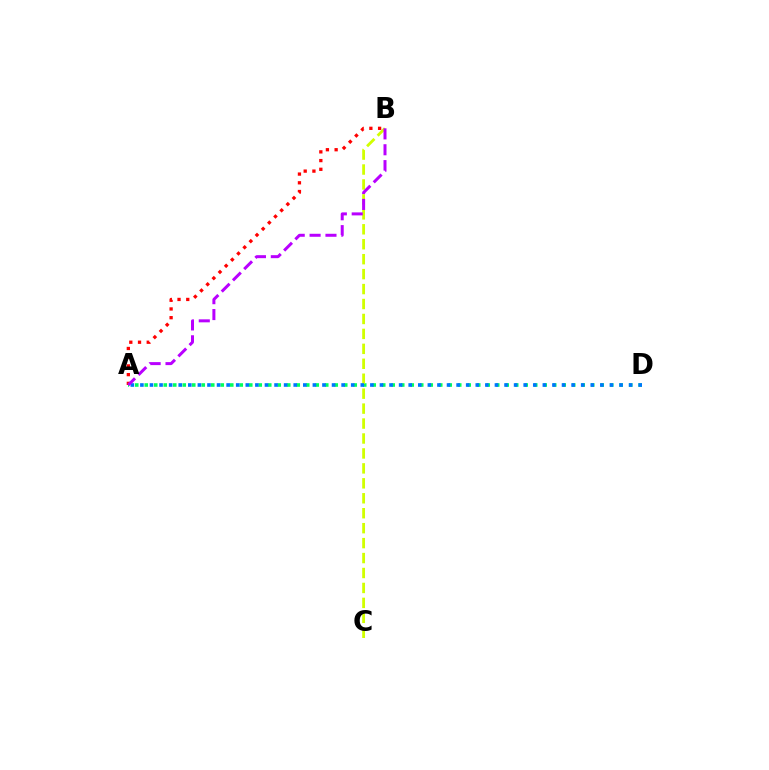{('A', 'D'): [{'color': '#00ff5c', 'line_style': 'dotted', 'thickness': 2.58}, {'color': '#0074ff', 'line_style': 'dotted', 'thickness': 2.6}], ('B', 'C'): [{'color': '#d1ff00', 'line_style': 'dashed', 'thickness': 2.03}], ('A', 'B'): [{'color': '#ff0000', 'line_style': 'dotted', 'thickness': 2.37}, {'color': '#b900ff', 'line_style': 'dashed', 'thickness': 2.16}]}